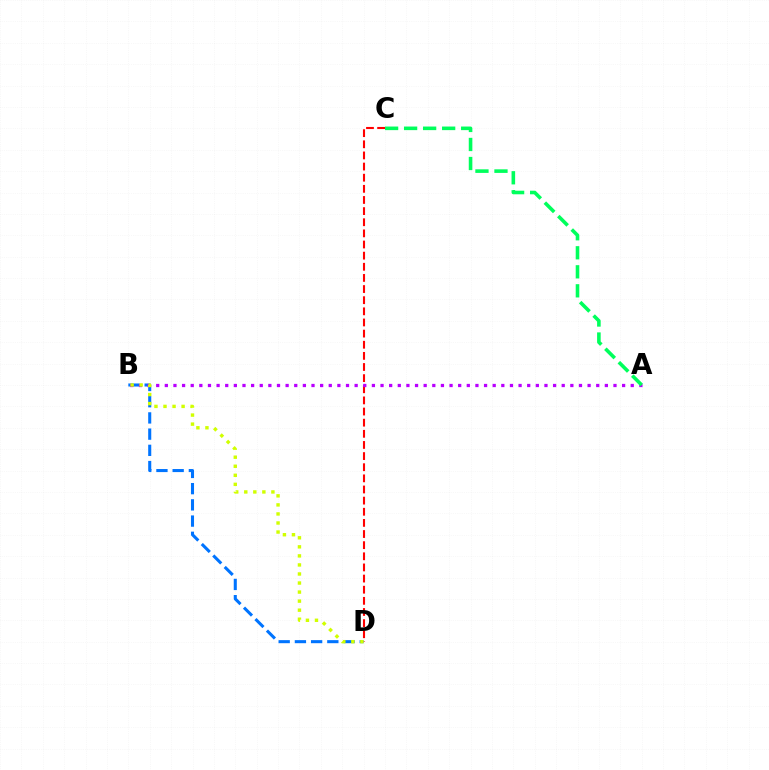{('C', 'D'): [{'color': '#ff0000', 'line_style': 'dashed', 'thickness': 1.51}], ('B', 'D'): [{'color': '#0074ff', 'line_style': 'dashed', 'thickness': 2.2}, {'color': '#d1ff00', 'line_style': 'dotted', 'thickness': 2.46}], ('A', 'B'): [{'color': '#b900ff', 'line_style': 'dotted', 'thickness': 2.34}], ('A', 'C'): [{'color': '#00ff5c', 'line_style': 'dashed', 'thickness': 2.58}]}